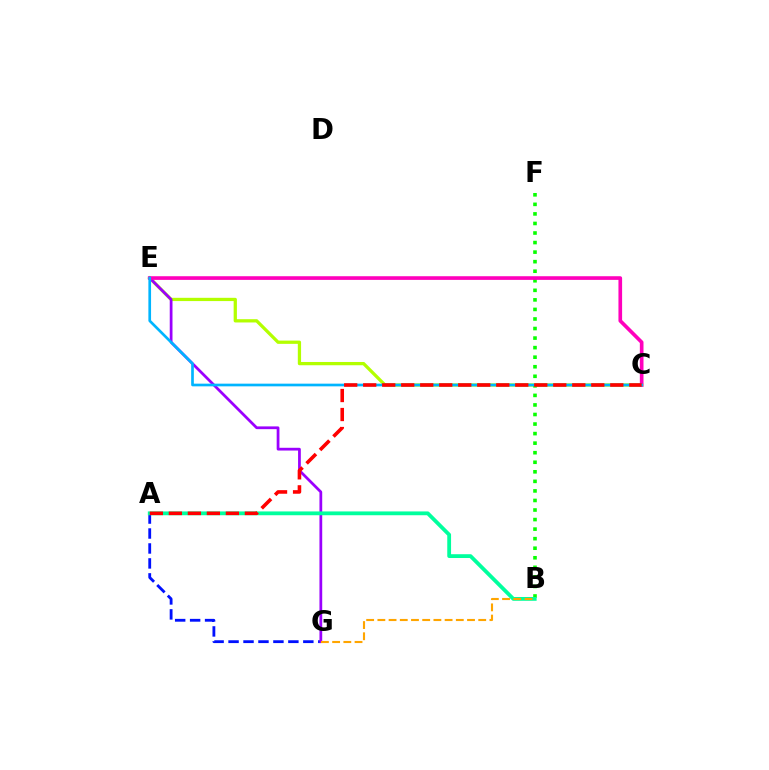{('C', 'E'): [{'color': '#b3ff00', 'line_style': 'solid', 'thickness': 2.35}, {'color': '#ff00bd', 'line_style': 'solid', 'thickness': 2.63}, {'color': '#00b5ff', 'line_style': 'solid', 'thickness': 1.93}], ('A', 'G'): [{'color': '#0010ff', 'line_style': 'dashed', 'thickness': 2.03}], ('B', 'F'): [{'color': '#08ff00', 'line_style': 'dotted', 'thickness': 2.6}], ('E', 'G'): [{'color': '#9b00ff', 'line_style': 'solid', 'thickness': 1.98}], ('A', 'B'): [{'color': '#00ff9d', 'line_style': 'solid', 'thickness': 2.74}], ('A', 'C'): [{'color': '#ff0000', 'line_style': 'dashed', 'thickness': 2.58}], ('B', 'G'): [{'color': '#ffa500', 'line_style': 'dashed', 'thickness': 1.52}]}